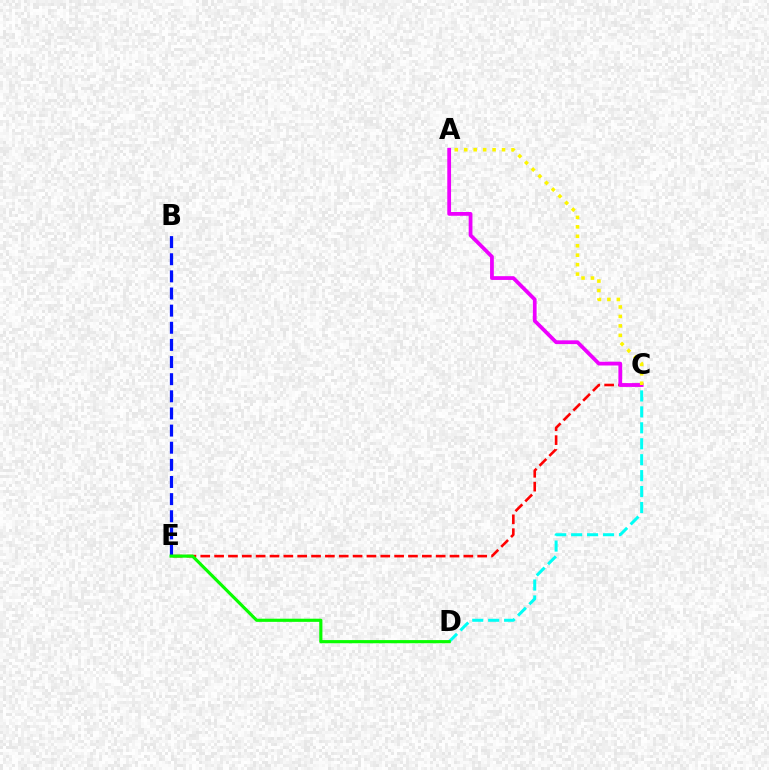{('C', 'D'): [{'color': '#00fff6', 'line_style': 'dashed', 'thickness': 2.17}], ('C', 'E'): [{'color': '#ff0000', 'line_style': 'dashed', 'thickness': 1.88}], ('A', 'C'): [{'color': '#ee00ff', 'line_style': 'solid', 'thickness': 2.71}, {'color': '#fcf500', 'line_style': 'dotted', 'thickness': 2.57}], ('B', 'E'): [{'color': '#0010ff', 'line_style': 'dashed', 'thickness': 2.33}], ('D', 'E'): [{'color': '#08ff00', 'line_style': 'solid', 'thickness': 2.27}]}